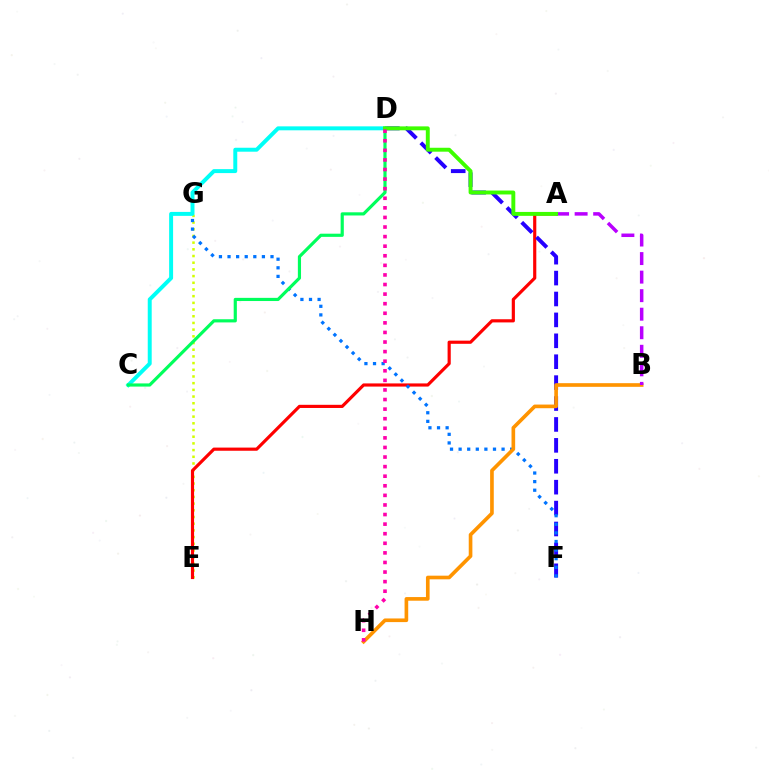{('E', 'G'): [{'color': '#d1ff00', 'line_style': 'dotted', 'thickness': 1.82}], ('A', 'E'): [{'color': '#ff0000', 'line_style': 'solid', 'thickness': 2.28}], ('D', 'F'): [{'color': '#2500ff', 'line_style': 'dashed', 'thickness': 2.84}], ('F', 'G'): [{'color': '#0074ff', 'line_style': 'dotted', 'thickness': 2.33}], ('B', 'H'): [{'color': '#ff9400', 'line_style': 'solid', 'thickness': 2.63}], ('C', 'D'): [{'color': '#00fff6', 'line_style': 'solid', 'thickness': 2.85}, {'color': '#00ff5c', 'line_style': 'solid', 'thickness': 2.28}], ('A', 'B'): [{'color': '#b900ff', 'line_style': 'dashed', 'thickness': 2.52}], ('A', 'D'): [{'color': '#3dff00', 'line_style': 'solid', 'thickness': 2.82}], ('D', 'H'): [{'color': '#ff00ac', 'line_style': 'dotted', 'thickness': 2.6}]}